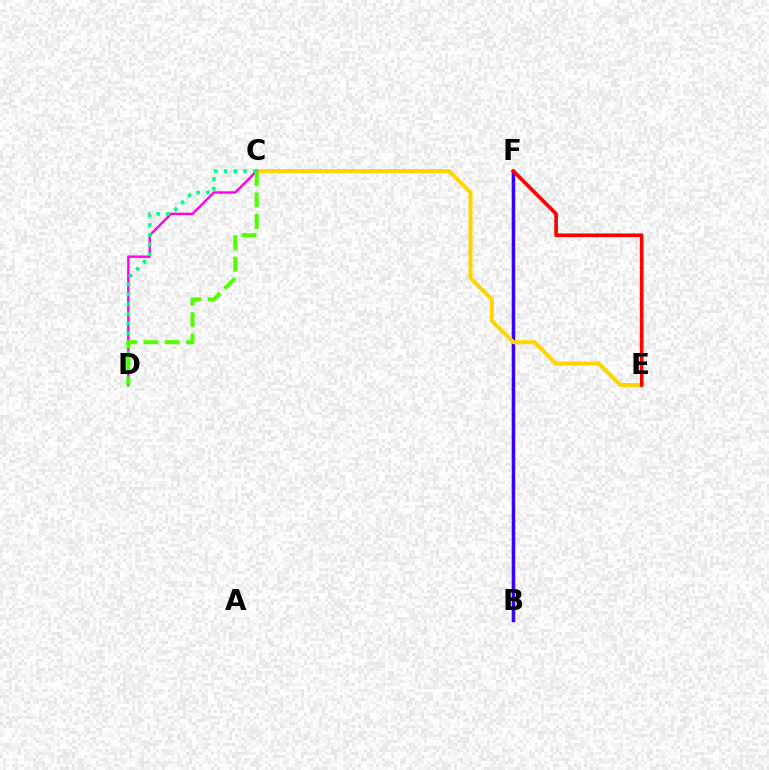{('B', 'F'): [{'color': '#009eff', 'line_style': 'solid', 'thickness': 1.73}, {'color': '#3700ff', 'line_style': 'solid', 'thickness': 2.44}], ('C', 'E'): [{'color': '#ffd500', 'line_style': 'solid', 'thickness': 2.9}], ('C', 'D'): [{'color': '#ff00ed', 'line_style': 'solid', 'thickness': 1.72}, {'color': '#00ff86', 'line_style': 'dotted', 'thickness': 2.65}, {'color': '#4fff00', 'line_style': 'dashed', 'thickness': 2.91}], ('E', 'F'): [{'color': '#ff0000', 'line_style': 'solid', 'thickness': 2.62}]}